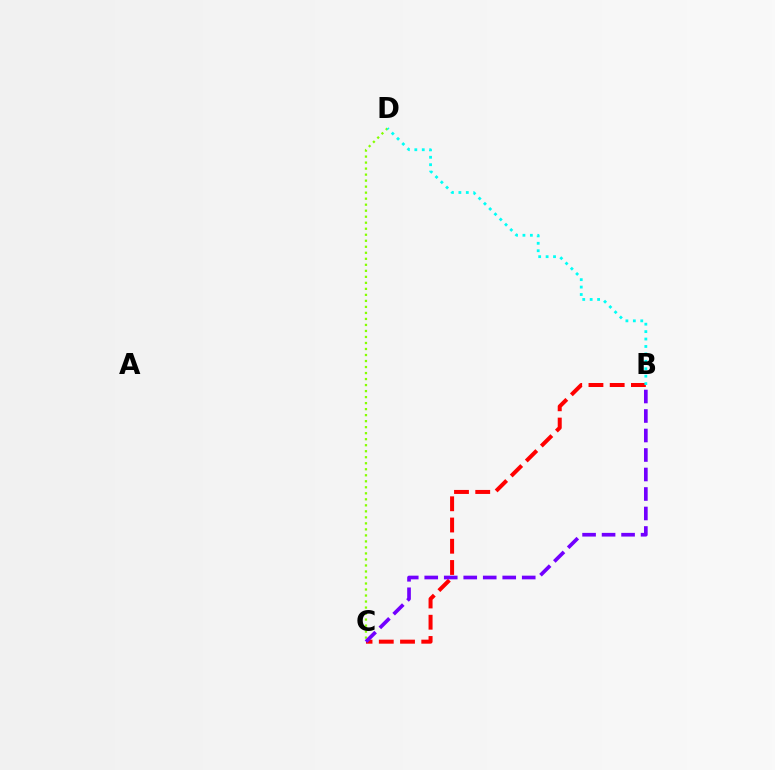{('C', 'D'): [{'color': '#84ff00', 'line_style': 'dotted', 'thickness': 1.63}], ('B', 'C'): [{'color': '#ff0000', 'line_style': 'dashed', 'thickness': 2.88}, {'color': '#7200ff', 'line_style': 'dashed', 'thickness': 2.65}], ('B', 'D'): [{'color': '#00fff6', 'line_style': 'dotted', 'thickness': 2.02}]}